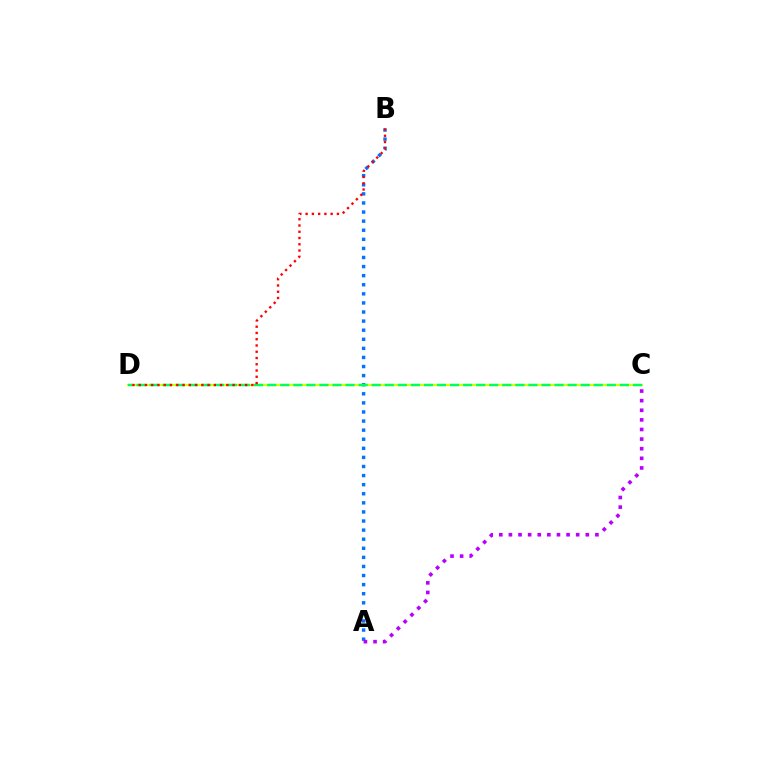{('A', 'B'): [{'color': '#0074ff', 'line_style': 'dotted', 'thickness': 2.47}], ('C', 'D'): [{'color': '#d1ff00', 'line_style': 'solid', 'thickness': 1.52}, {'color': '#00ff5c', 'line_style': 'dashed', 'thickness': 1.77}], ('A', 'C'): [{'color': '#b900ff', 'line_style': 'dotted', 'thickness': 2.61}], ('B', 'D'): [{'color': '#ff0000', 'line_style': 'dotted', 'thickness': 1.7}]}